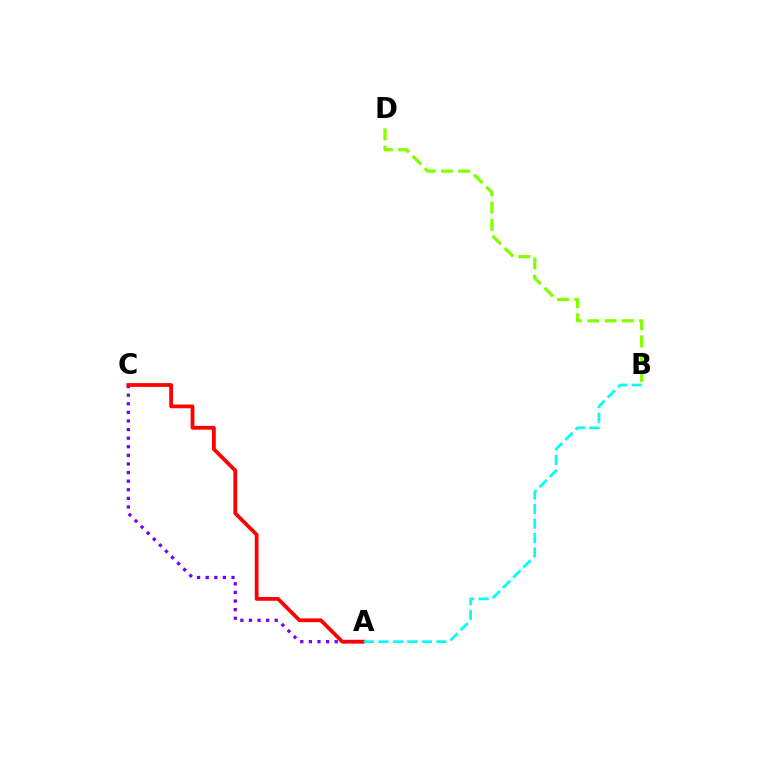{('A', 'C'): [{'color': '#7200ff', 'line_style': 'dotted', 'thickness': 2.34}, {'color': '#ff0000', 'line_style': 'solid', 'thickness': 2.71}], ('A', 'B'): [{'color': '#00fff6', 'line_style': 'dashed', 'thickness': 1.97}], ('B', 'D'): [{'color': '#84ff00', 'line_style': 'dashed', 'thickness': 2.34}]}